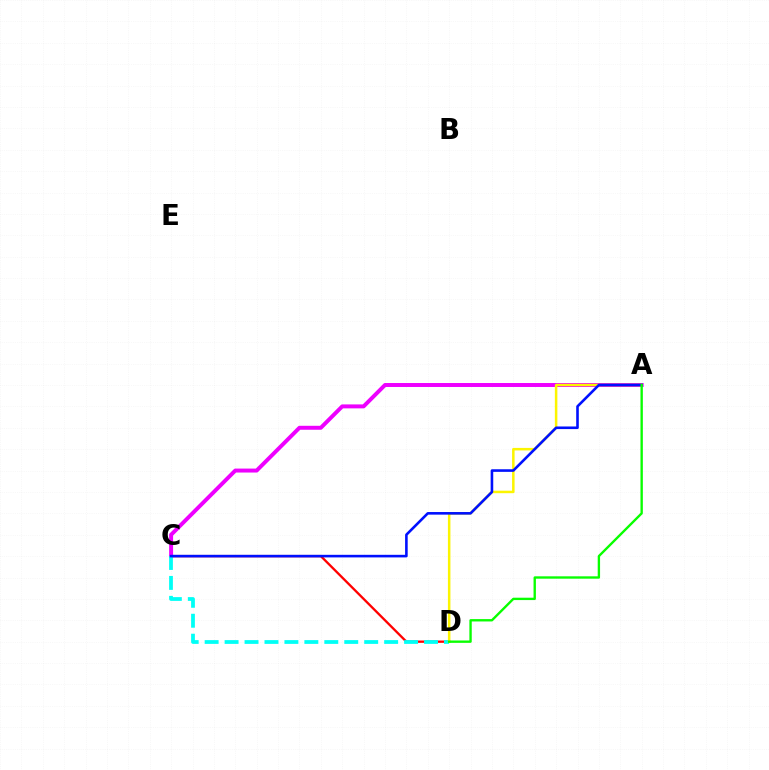{('C', 'D'): [{'color': '#ff0000', 'line_style': 'solid', 'thickness': 1.66}, {'color': '#00fff6', 'line_style': 'dashed', 'thickness': 2.71}], ('A', 'C'): [{'color': '#ee00ff', 'line_style': 'solid', 'thickness': 2.85}, {'color': '#0010ff', 'line_style': 'solid', 'thickness': 1.87}], ('A', 'D'): [{'color': '#fcf500', 'line_style': 'solid', 'thickness': 1.81}, {'color': '#08ff00', 'line_style': 'solid', 'thickness': 1.7}]}